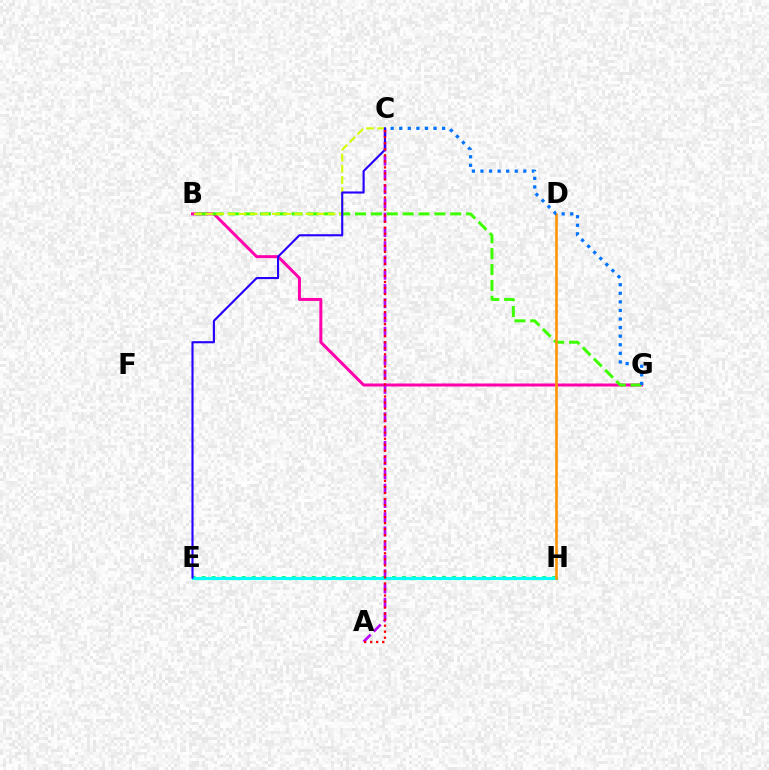{('B', 'G'): [{'color': '#ff00ac', 'line_style': 'solid', 'thickness': 2.15}, {'color': '#3dff00', 'line_style': 'dashed', 'thickness': 2.15}], ('A', 'C'): [{'color': '#b900ff', 'line_style': 'dashed', 'thickness': 1.94}, {'color': '#ff0000', 'line_style': 'dotted', 'thickness': 1.64}], ('E', 'H'): [{'color': '#00ff5c', 'line_style': 'dotted', 'thickness': 2.72}, {'color': '#00fff6', 'line_style': 'solid', 'thickness': 2.26}], ('B', 'C'): [{'color': '#d1ff00', 'line_style': 'dashed', 'thickness': 1.51}], ('C', 'E'): [{'color': '#2500ff', 'line_style': 'solid', 'thickness': 1.53}], ('D', 'H'): [{'color': '#ff9400', 'line_style': 'solid', 'thickness': 1.87}], ('C', 'G'): [{'color': '#0074ff', 'line_style': 'dotted', 'thickness': 2.33}]}